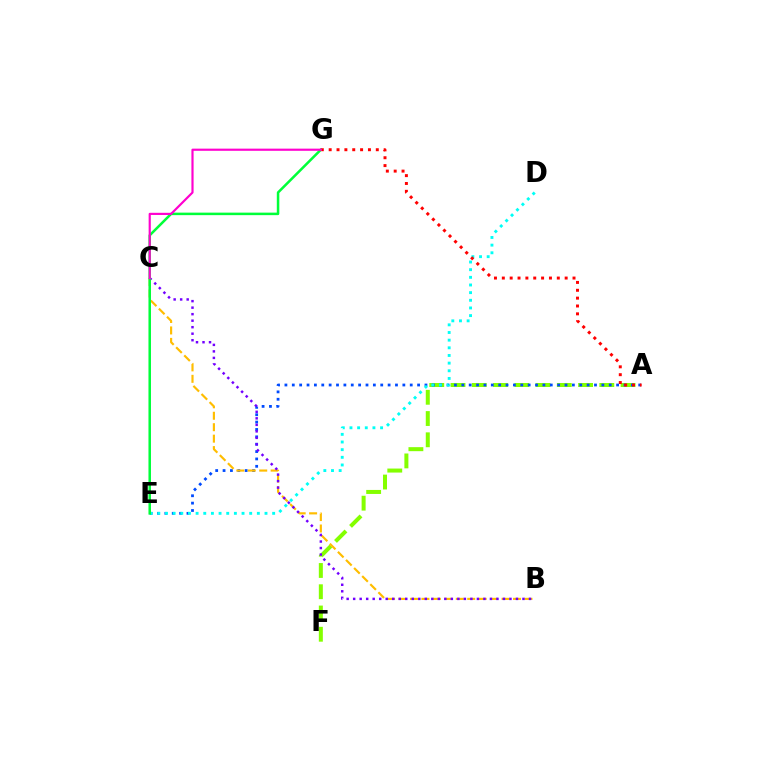{('A', 'F'): [{'color': '#84ff00', 'line_style': 'dashed', 'thickness': 2.89}], ('A', 'E'): [{'color': '#004bff', 'line_style': 'dotted', 'thickness': 2.0}], ('B', 'C'): [{'color': '#ffbd00', 'line_style': 'dashed', 'thickness': 1.56}, {'color': '#7200ff', 'line_style': 'dotted', 'thickness': 1.77}], ('D', 'E'): [{'color': '#00fff6', 'line_style': 'dotted', 'thickness': 2.08}], ('E', 'G'): [{'color': '#00ff39', 'line_style': 'solid', 'thickness': 1.81}], ('A', 'G'): [{'color': '#ff0000', 'line_style': 'dotted', 'thickness': 2.13}], ('C', 'G'): [{'color': '#ff00cf', 'line_style': 'solid', 'thickness': 1.56}]}